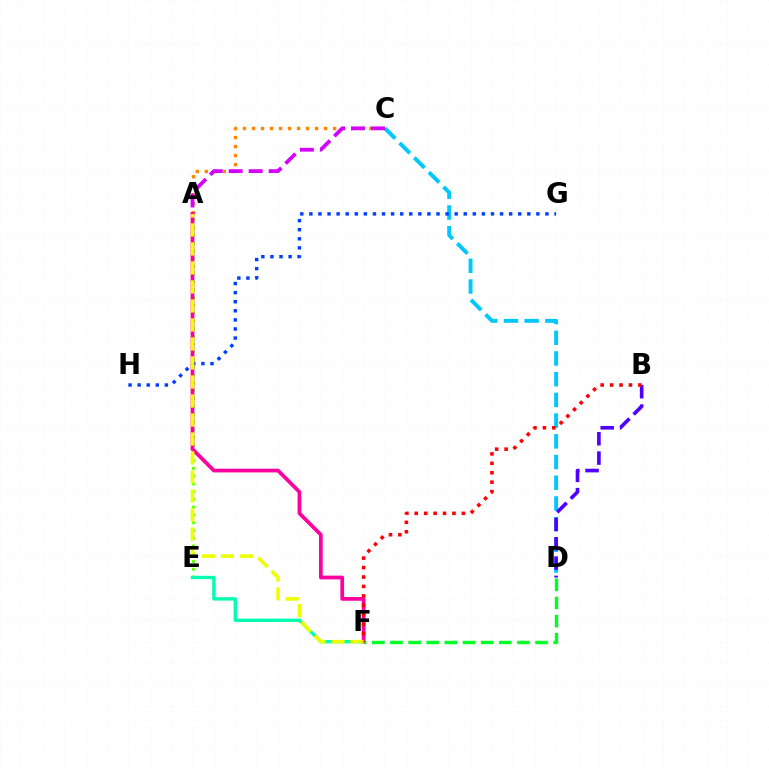{('A', 'E'): [{'color': '#66ff00', 'line_style': 'dotted', 'thickness': 2.11}], ('C', 'D'): [{'color': '#00c7ff', 'line_style': 'dashed', 'thickness': 2.81}], ('A', 'C'): [{'color': '#ff8800', 'line_style': 'dotted', 'thickness': 2.45}, {'color': '#d600ff', 'line_style': 'dashed', 'thickness': 2.72}], ('E', 'F'): [{'color': '#00ffaf', 'line_style': 'solid', 'thickness': 2.41}], ('A', 'F'): [{'color': '#ff00a0', 'line_style': 'solid', 'thickness': 2.69}, {'color': '#eeff00', 'line_style': 'dashed', 'thickness': 2.58}], ('G', 'H'): [{'color': '#003fff', 'line_style': 'dotted', 'thickness': 2.47}], ('B', 'D'): [{'color': '#4f00ff', 'line_style': 'dashed', 'thickness': 2.62}], ('D', 'F'): [{'color': '#00ff27', 'line_style': 'dashed', 'thickness': 2.46}], ('B', 'F'): [{'color': '#ff0000', 'line_style': 'dotted', 'thickness': 2.56}]}